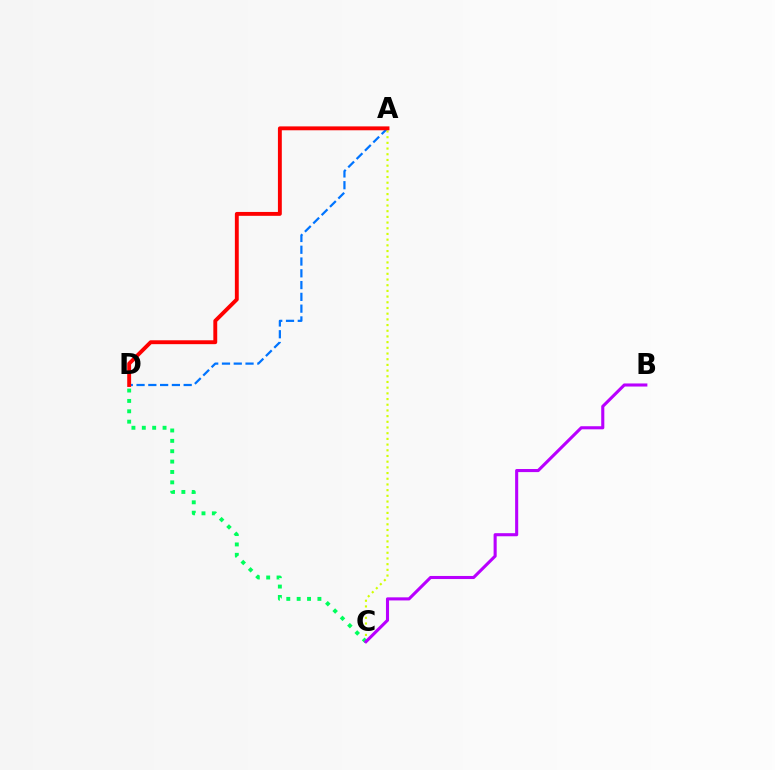{('A', 'D'): [{'color': '#0074ff', 'line_style': 'dashed', 'thickness': 1.6}, {'color': '#ff0000', 'line_style': 'solid', 'thickness': 2.8}], ('A', 'C'): [{'color': '#d1ff00', 'line_style': 'dotted', 'thickness': 1.55}], ('C', 'D'): [{'color': '#00ff5c', 'line_style': 'dotted', 'thickness': 2.82}], ('B', 'C'): [{'color': '#b900ff', 'line_style': 'solid', 'thickness': 2.22}]}